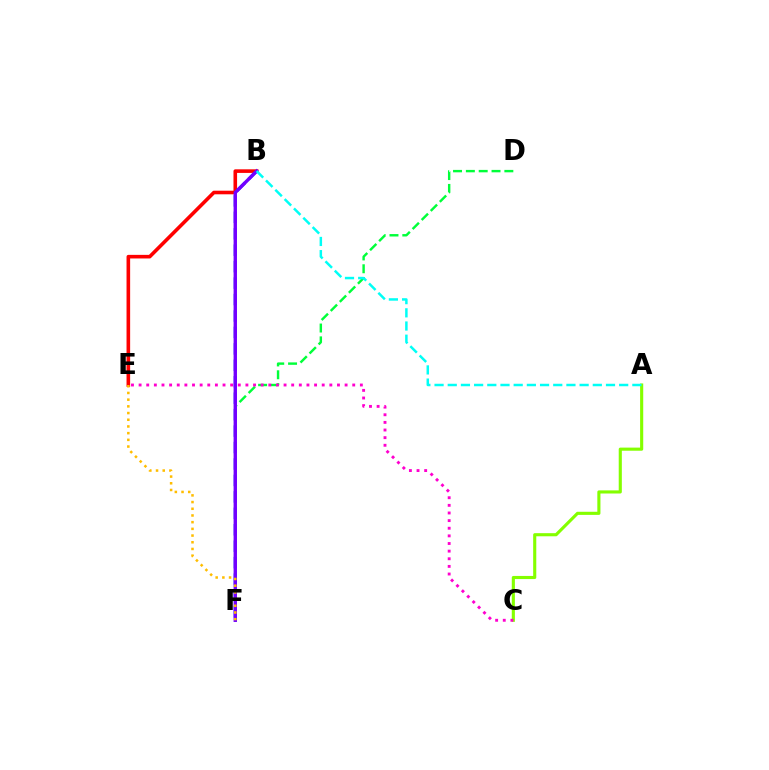{('A', 'C'): [{'color': '#84ff00', 'line_style': 'solid', 'thickness': 2.24}], ('B', 'E'): [{'color': '#ff0000', 'line_style': 'solid', 'thickness': 2.6}], ('B', 'F'): [{'color': '#004bff', 'line_style': 'dashed', 'thickness': 2.23}, {'color': '#7200ff', 'line_style': 'solid', 'thickness': 2.44}], ('D', 'F'): [{'color': '#00ff39', 'line_style': 'dashed', 'thickness': 1.74}], ('C', 'E'): [{'color': '#ff00cf', 'line_style': 'dotted', 'thickness': 2.07}], ('A', 'B'): [{'color': '#00fff6', 'line_style': 'dashed', 'thickness': 1.79}], ('E', 'F'): [{'color': '#ffbd00', 'line_style': 'dotted', 'thickness': 1.82}]}